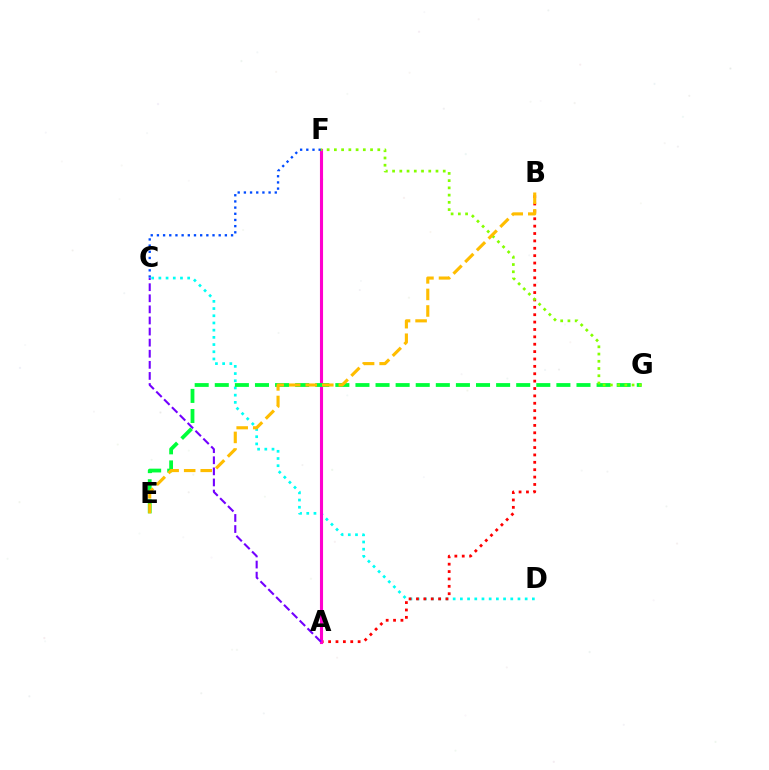{('C', 'D'): [{'color': '#00fff6', 'line_style': 'dotted', 'thickness': 1.96}], ('A', 'B'): [{'color': '#ff0000', 'line_style': 'dotted', 'thickness': 2.01}], ('A', 'F'): [{'color': '#ff00cf', 'line_style': 'solid', 'thickness': 2.23}], ('E', 'G'): [{'color': '#00ff39', 'line_style': 'dashed', 'thickness': 2.73}], ('C', 'F'): [{'color': '#004bff', 'line_style': 'dotted', 'thickness': 1.68}], ('A', 'C'): [{'color': '#7200ff', 'line_style': 'dashed', 'thickness': 1.51}], ('F', 'G'): [{'color': '#84ff00', 'line_style': 'dotted', 'thickness': 1.97}], ('B', 'E'): [{'color': '#ffbd00', 'line_style': 'dashed', 'thickness': 2.25}]}